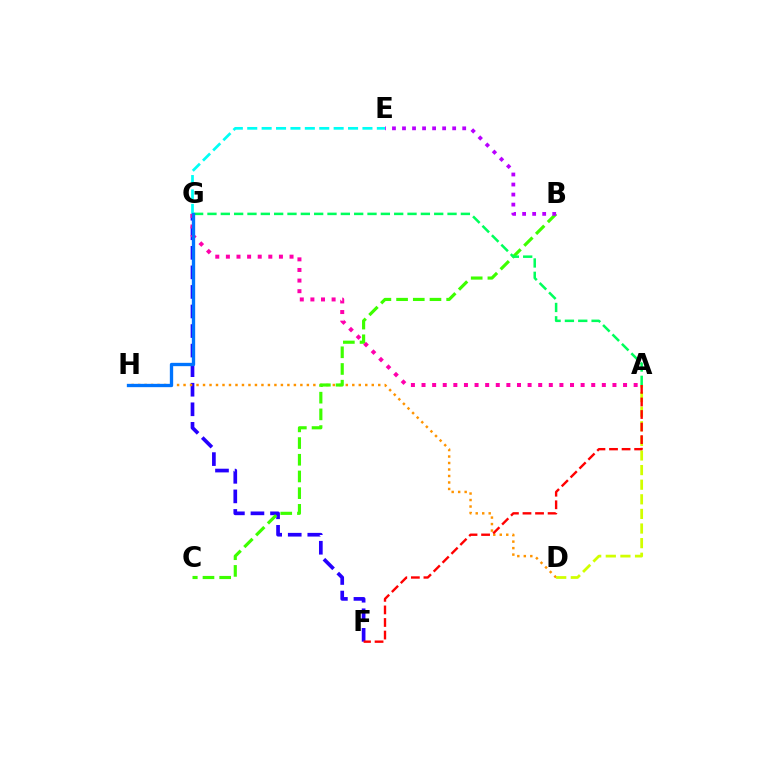{('F', 'G'): [{'color': '#2500ff', 'line_style': 'dashed', 'thickness': 2.66}], ('D', 'H'): [{'color': '#ff9400', 'line_style': 'dotted', 'thickness': 1.76}], ('B', 'C'): [{'color': '#3dff00', 'line_style': 'dashed', 'thickness': 2.27}], ('A', 'D'): [{'color': '#d1ff00', 'line_style': 'dashed', 'thickness': 1.99}], ('E', 'G'): [{'color': '#00fff6', 'line_style': 'dashed', 'thickness': 1.96}], ('B', 'E'): [{'color': '#b900ff', 'line_style': 'dotted', 'thickness': 2.73}], ('A', 'F'): [{'color': '#ff0000', 'line_style': 'dashed', 'thickness': 1.71}], ('A', 'G'): [{'color': '#ff00ac', 'line_style': 'dotted', 'thickness': 2.88}, {'color': '#00ff5c', 'line_style': 'dashed', 'thickness': 1.81}], ('G', 'H'): [{'color': '#0074ff', 'line_style': 'solid', 'thickness': 2.39}]}